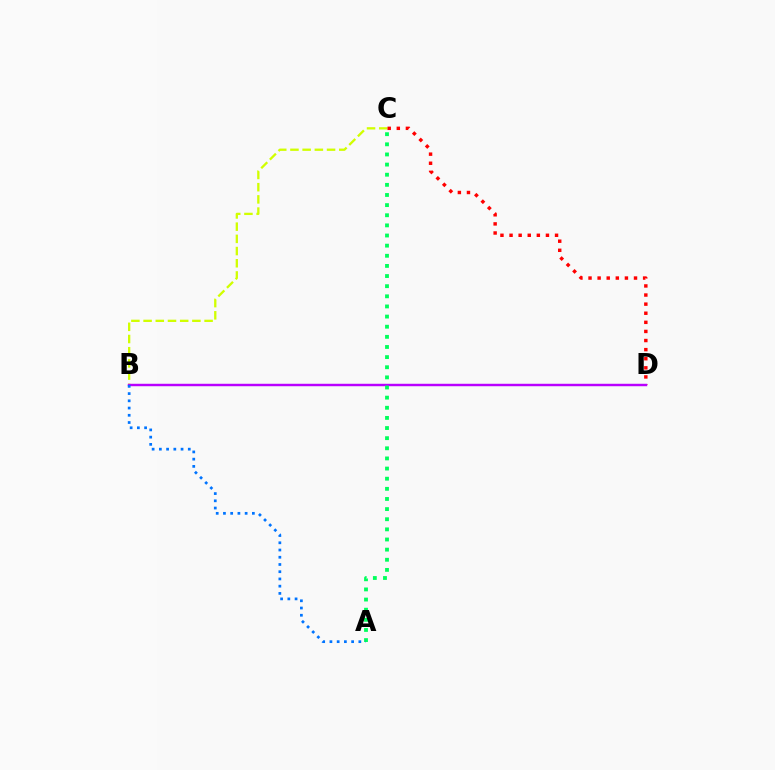{('B', 'C'): [{'color': '#d1ff00', 'line_style': 'dashed', 'thickness': 1.66}], ('C', 'D'): [{'color': '#ff0000', 'line_style': 'dotted', 'thickness': 2.47}], ('B', 'D'): [{'color': '#b900ff', 'line_style': 'solid', 'thickness': 1.76}], ('A', 'C'): [{'color': '#00ff5c', 'line_style': 'dotted', 'thickness': 2.75}], ('A', 'B'): [{'color': '#0074ff', 'line_style': 'dotted', 'thickness': 1.96}]}